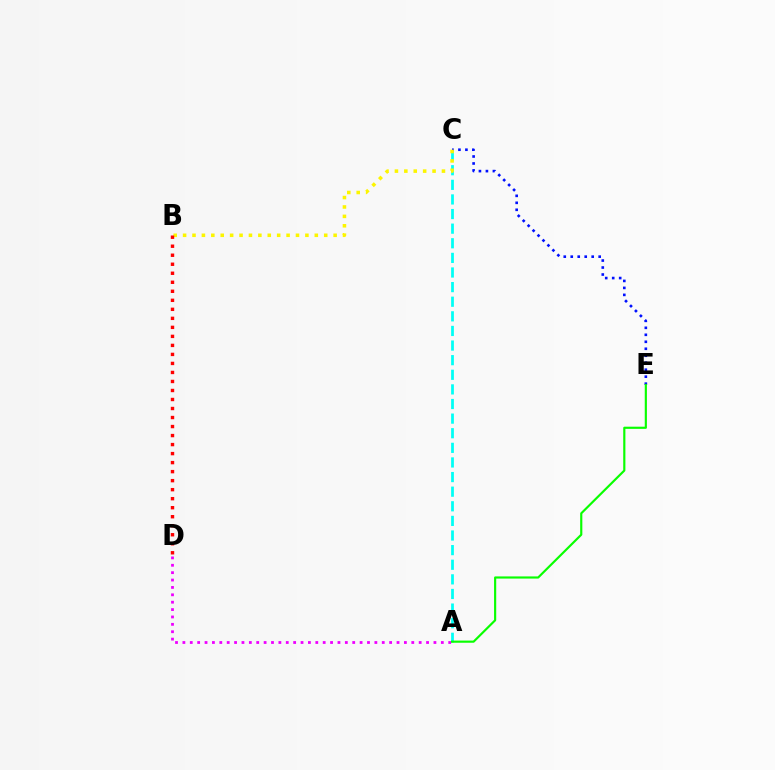{('A', 'D'): [{'color': '#ee00ff', 'line_style': 'dotted', 'thickness': 2.01}], ('A', 'C'): [{'color': '#00fff6', 'line_style': 'dashed', 'thickness': 1.99}], ('C', 'E'): [{'color': '#0010ff', 'line_style': 'dotted', 'thickness': 1.9}], ('B', 'C'): [{'color': '#fcf500', 'line_style': 'dotted', 'thickness': 2.56}], ('A', 'E'): [{'color': '#08ff00', 'line_style': 'solid', 'thickness': 1.56}], ('B', 'D'): [{'color': '#ff0000', 'line_style': 'dotted', 'thickness': 2.45}]}